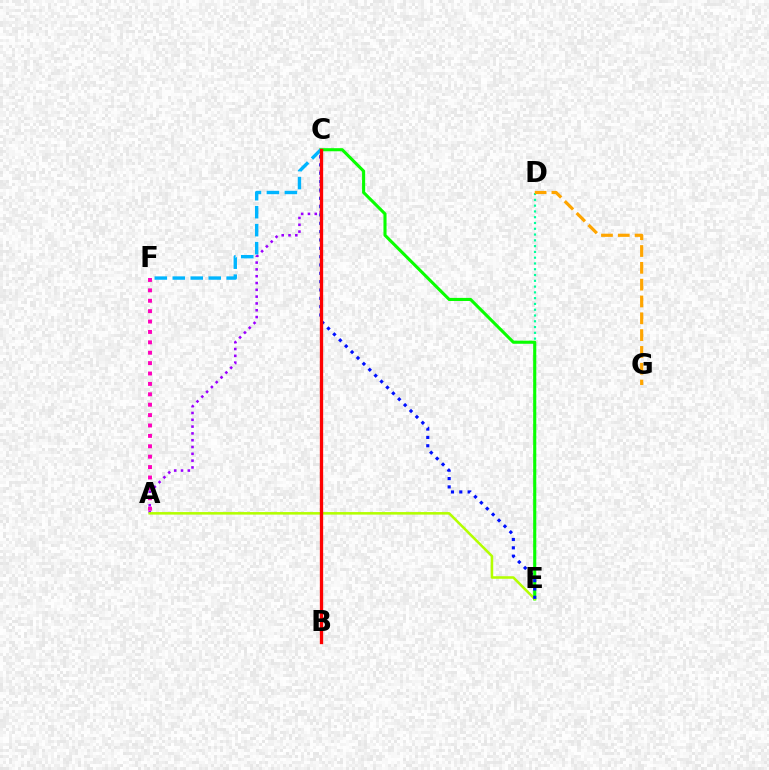{('D', 'E'): [{'color': '#00ff9d', 'line_style': 'dotted', 'thickness': 1.57}], ('A', 'C'): [{'color': '#9b00ff', 'line_style': 'dotted', 'thickness': 1.85}], ('C', 'E'): [{'color': '#08ff00', 'line_style': 'solid', 'thickness': 2.22}, {'color': '#0010ff', 'line_style': 'dotted', 'thickness': 2.26}], ('A', 'E'): [{'color': '#b3ff00', 'line_style': 'solid', 'thickness': 1.83}], ('A', 'F'): [{'color': '#ff00bd', 'line_style': 'dotted', 'thickness': 2.82}], ('D', 'G'): [{'color': '#ffa500', 'line_style': 'dashed', 'thickness': 2.28}], ('C', 'F'): [{'color': '#00b5ff', 'line_style': 'dashed', 'thickness': 2.44}], ('B', 'C'): [{'color': '#ff0000', 'line_style': 'solid', 'thickness': 2.38}]}